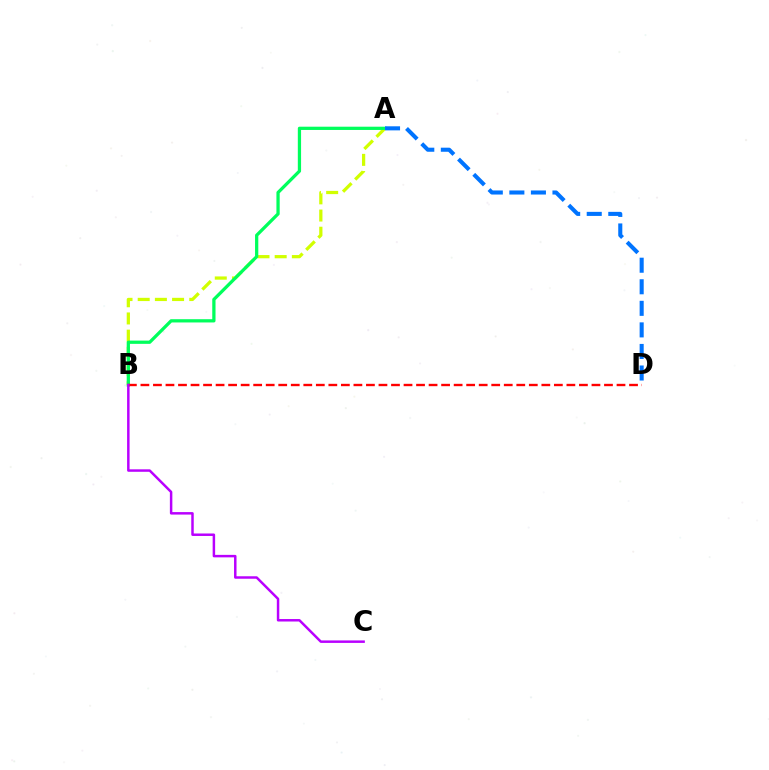{('A', 'B'): [{'color': '#d1ff00', 'line_style': 'dashed', 'thickness': 2.34}, {'color': '#00ff5c', 'line_style': 'solid', 'thickness': 2.35}], ('B', 'D'): [{'color': '#ff0000', 'line_style': 'dashed', 'thickness': 1.7}], ('A', 'D'): [{'color': '#0074ff', 'line_style': 'dashed', 'thickness': 2.93}], ('B', 'C'): [{'color': '#b900ff', 'line_style': 'solid', 'thickness': 1.78}]}